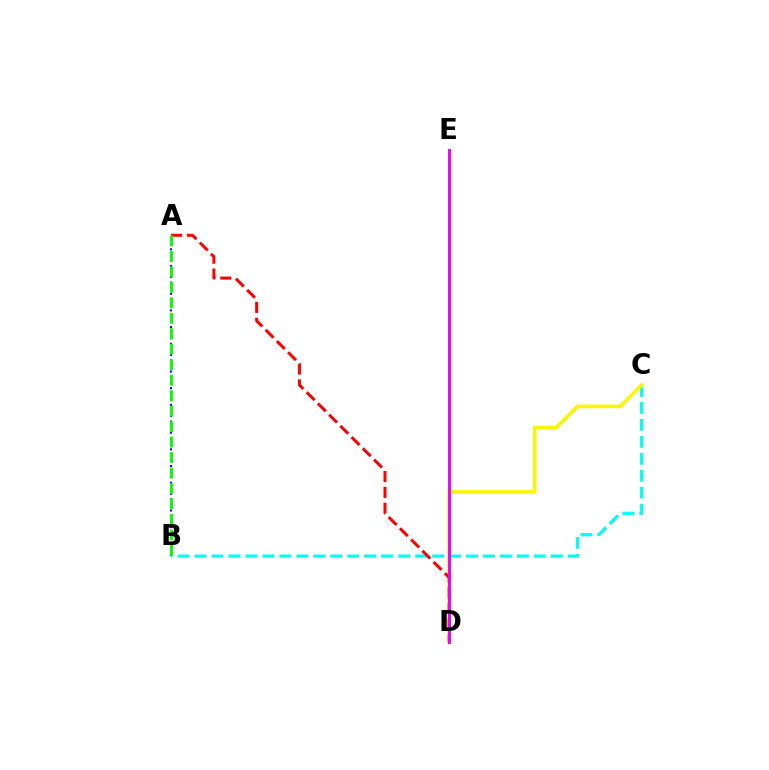{('B', 'C'): [{'color': '#00fff6', 'line_style': 'dashed', 'thickness': 2.3}], ('C', 'D'): [{'color': '#fcf500', 'line_style': 'solid', 'thickness': 2.57}], ('A', 'D'): [{'color': '#ff0000', 'line_style': 'dashed', 'thickness': 2.16}], ('D', 'E'): [{'color': '#ee00ff', 'line_style': 'solid', 'thickness': 2.11}], ('A', 'B'): [{'color': '#0010ff', 'line_style': 'dotted', 'thickness': 1.51}, {'color': '#08ff00', 'line_style': 'dashed', 'thickness': 2.1}]}